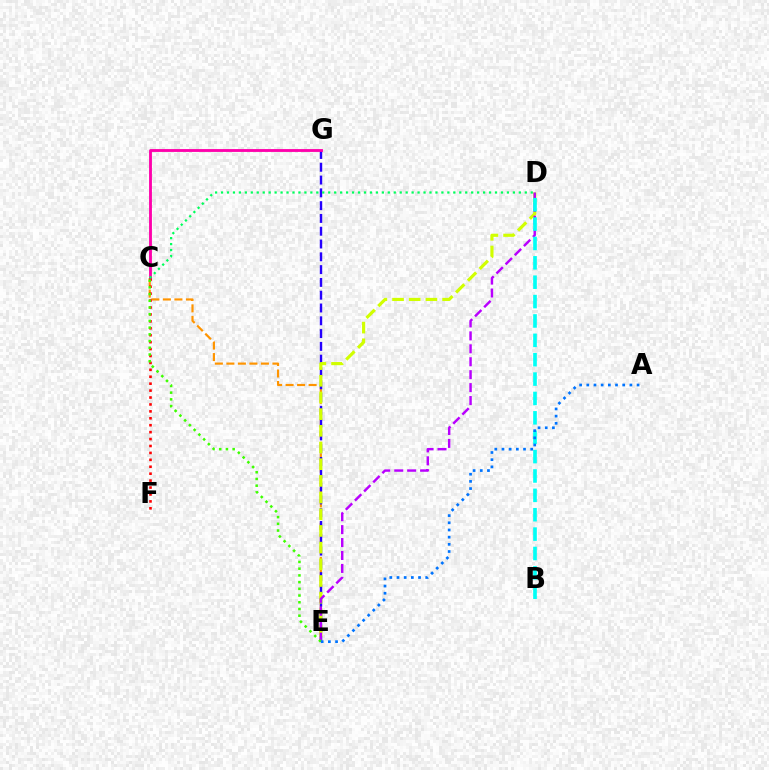{('C', 'E'): [{'color': '#ff9400', 'line_style': 'dashed', 'thickness': 1.56}, {'color': '#3dff00', 'line_style': 'dotted', 'thickness': 1.82}], ('E', 'G'): [{'color': '#2500ff', 'line_style': 'dashed', 'thickness': 1.74}], ('D', 'E'): [{'color': '#d1ff00', 'line_style': 'dashed', 'thickness': 2.27}, {'color': '#b900ff', 'line_style': 'dashed', 'thickness': 1.76}], ('C', 'G'): [{'color': '#ff00ac', 'line_style': 'solid', 'thickness': 2.05}], ('C', 'F'): [{'color': '#ff0000', 'line_style': 'dotted', 'thickness': 1.88}], ('B', 'D'): [{'color': '#00fff6', 'line_style': 'dashed', 'thickness': 2.63}], ('C', 'D'): [{'color': '#00ff5c', 'line_style': 'dotted', 'thickness': 1.62}], ('A', 'E'): [{'color': '#0074ff', 'line_style': 'dotted', 'thickness': 1.95}]}